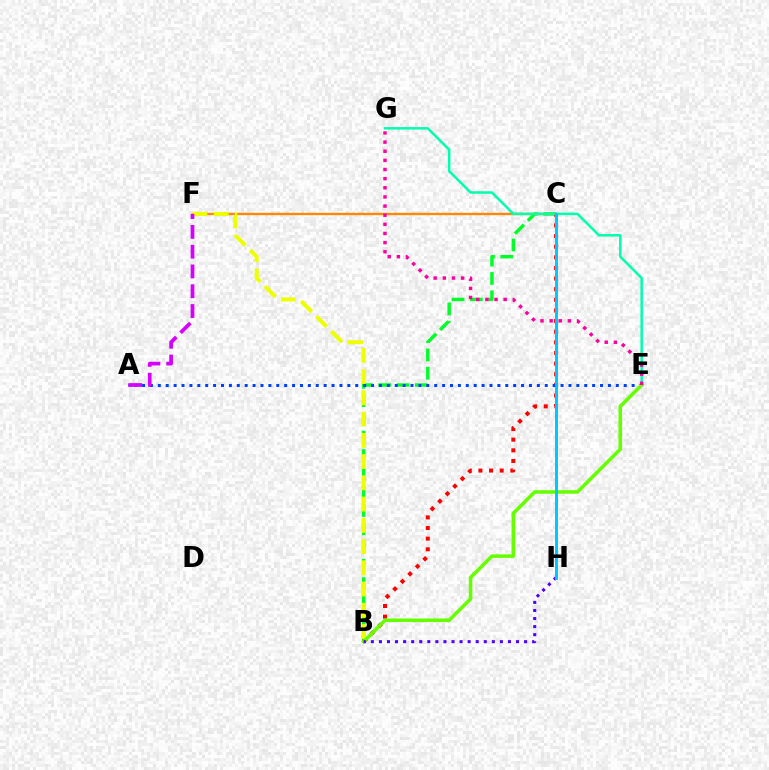{('B', 'C'): [{'color': '#00ff27', 'line_style': 'dashed', 'thickness': 2.49}, {'color': '#ff0000', 'line_style': 'dotted', 'thickness': 2.89}], ('A', 'E'): [{'color': '#003fff', 'line_style': 'dotted', 'thickness': 2.15}], ('C', 'F'): [{'color': '#ff8800', 'line_style': 'solid', 'thickness': 1.7}], ('E', 'G'): [{'color': '#00ffaf', 'line_style': 'solid', 'thickness': 1.81}, {'color': '#ff00a0', 'line_style': 'dotted', 'thickness': 2.48}], ('B', 'F'): [{'color': '#eeff00', 'line_style': 'dashed', 'thickness': 2.89}], ('B', 'E'): [{'color': '#66ff00', 'line_style': 'solid', 'thickness': 2.55}], ('A', 'F'): [{'color': '#d600ff', 'line_style': 'dashed', 'thickness': 2.69}], ('B', 'H'): [{'color': '#4f00ff', 'line_style': 'dotted', 'thickness': 2.19}], ('C', 'H'): [{'color': '#00c7ff', 'line_style': 'solid', 'thickness': 2.13}]}